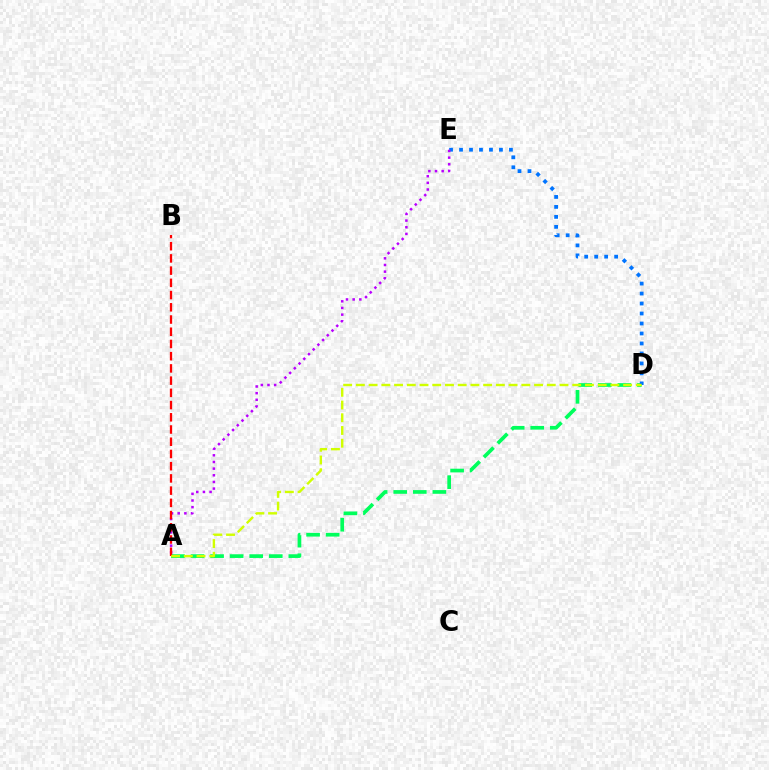{('A', 'D'): [{'color': '#00ff5c', 'line_style': 'dashed', 'thickness': 2.66}, {'color': '#d1ff00', 'line_style': 'dashed', 'thickness': 1.73}], ('D', 'E'): [{'color': '#0074ff', 'line_style': 'dotted', 'thickness': 2.71}], ('A', 'E'): [{'color': '#b900ff', 'line_style': 'dotted', 'thickness': 1.81}], ('A', 'B'): [{'color': '#ff0000', 'line_style': 'dashed', 'thickness': 1.66}]}